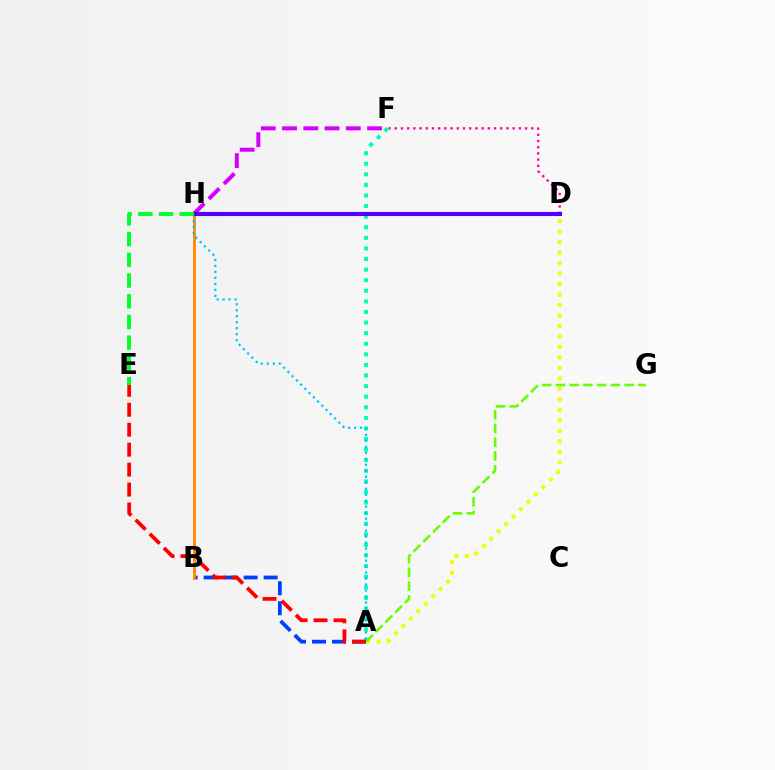{('F', 'H'): [{'color': '#d600ff', 'line_style': 'dashed', 'thickness': 2.89}], ('D', 'F'): [{'color': '#ff00a0', 'line_style': 'dotted', 'thickness': 1.69}], ('A', 'D'): [{'color': '#eeff00', 'line_style': 'dotted', 'thickness': 2.85}], ('A', 'F'): [{'color': '#00ffaf', 'line_style': 'dotted', 'thickness': 2.88}], ('A', 'B'): [{'color': '#003fff', 'line_style': 'dashed', 'thickness': 2.72}], ('B', 'H'): [{'color': '#ff8800', 'line_style': 'solid', 'thickness': 2.06}], ('A', 'G'): [{'color': '#66ff00', 'line_style': 'dashed', 'thickness': 1.87}], ('A', 'H'): [{'color': '#00c7ff', 'line_style': 'dotted', 'thickness': 1.63}], ('A', 'E'): [{'color': '#ff0000', 'line_style': 'dashed', 'thickness': 2.71}], ('D', 'H'): [{'color': '#4f00ff', 'line_style': 'solid', 'thickness': 2.96}], ('E', 'H'): [{'color': '#00ff27', 'line_style': 'dashed', 'thickness': 2.81}]}